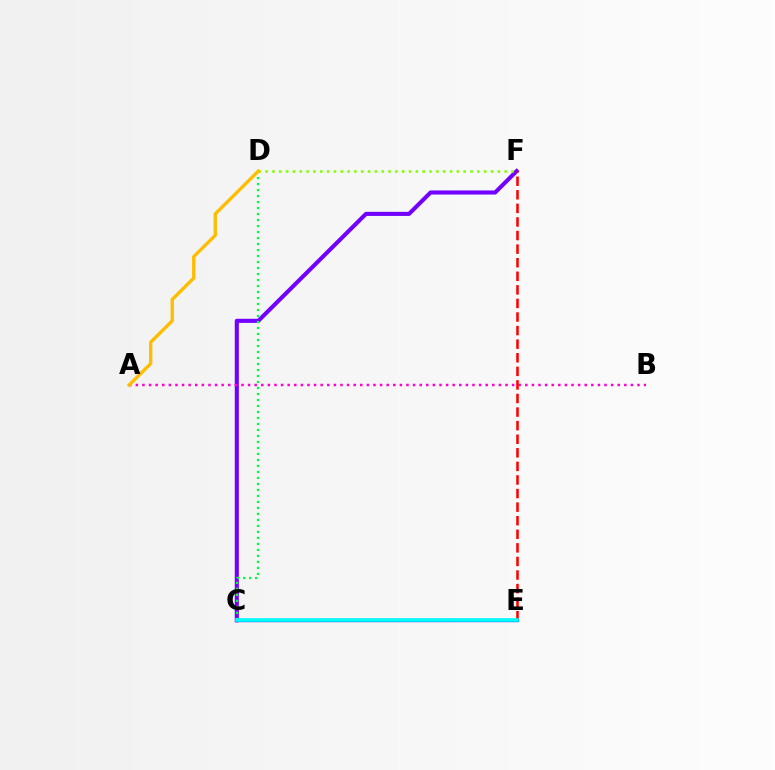{('C', 'F'): [{'color': '#7200ff', 'line_style': 'solid', 'thickness': 2.94}], ('C', 'E'): [{'color': '#004bff', 'line_style': 'solid', 'thickness': 2.42}, {'color': '#00fff6', 'line_style': 'solid', 'thickness': 2.53}], ('C', 'D'): [{'color': '#00ff39', 'line_style': 'dotted', 'thickness': 1.63}], ('D', 'F'): [{'color': '#84ff00', 'line_style': 'dotted', 'thickness': 1.86}], ('A', 'B'): [{'color': '#ff00cf', 'line_style': 'dotted', 'thickness': 1.79}], ('E', 'F'): [{'color': '#ff0000', 'line_style': 'dashed', 'thickness': 1.84}], ('A', 'D'): [{'color': '#ffbd00', 'line_style': 'solid', 'thickness': 2.41}]}